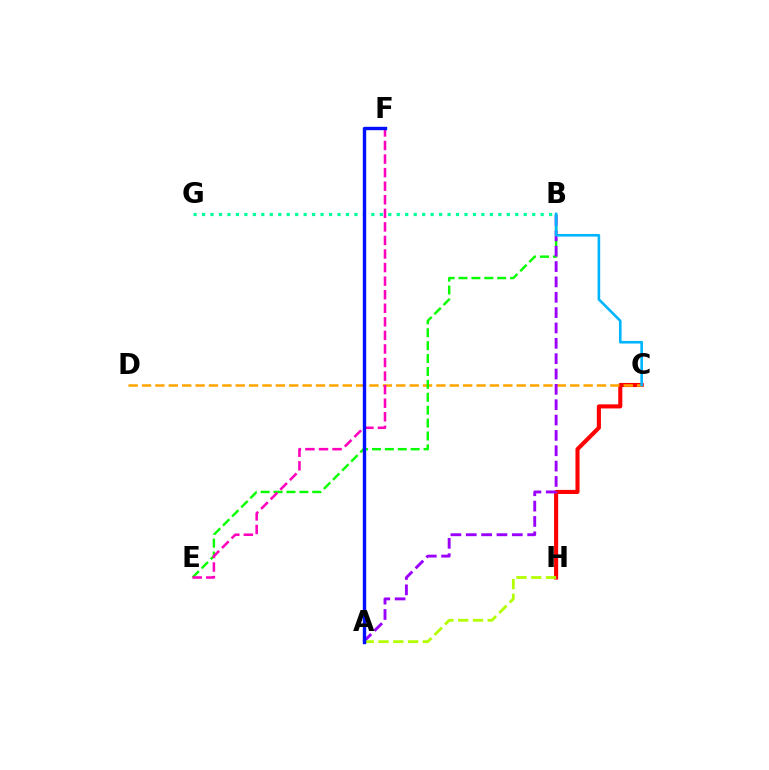{('B', 'G'): [{'color': '#00ff9d', 'line_style': 'dotted', 'thickness': 2.3}], ('C', 'H'): [{'color': '#ff0000', 'line_style': 'solid', 'thickness': 2.94}], ('C', 'D'): [{'color': '#ffa500', 'line_style': 'dashed', 'thickness': 1.82}], ('B', 'E'): [{'color': '#08ff00', 'line_style': 'dashed', 'thickness': 1.75}], ('A', 'B'): [{'color': '#9b00ff', 'line_style': 'dashed', 'thickness': 2.09}], ('B', 'C'): [{'color': '#00b5ff', 'line_style': 'solid', 'thickness': 1.88}], ('E', 'F'): [{'color': '#ff00bd', 'line_style': 'dashed', 'thickness': 1.84}], ('A', 'H'): [{'color': '#b3ff00', 'line_style': 'dashed', 'thickness': 2.0}], ('A', 'F'): [{'color': '#0010ff', 'line_style': 'solid', 'thickness': 2.44}]}